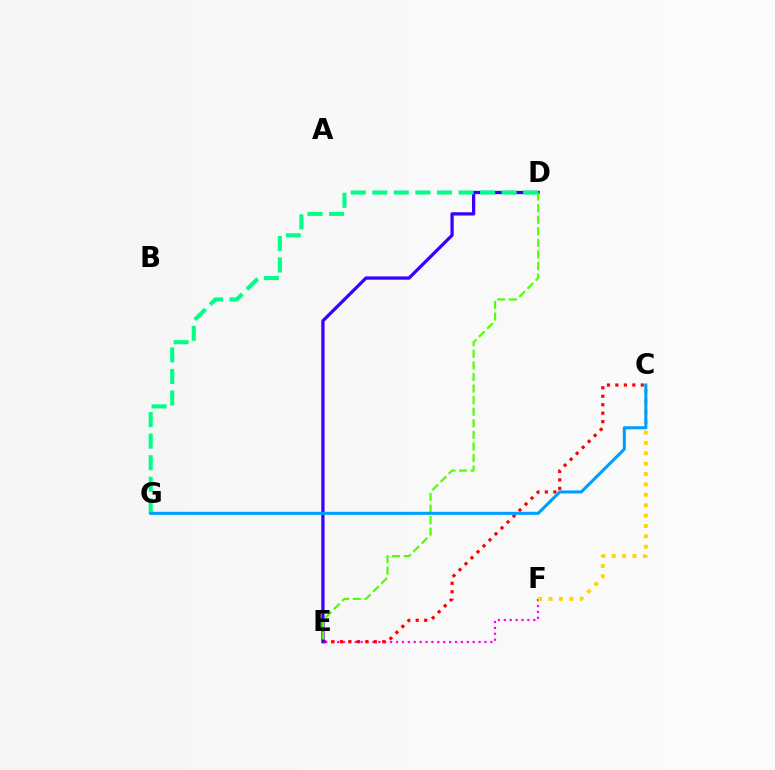{('E', 'F'): [{'color': '#ff00ed', 'line_style': 'dotted', 'thickness': 1.6}], ('C', 'E'): [{'color': '#ff0000', 'line_style': 'dotted', 'thickness': 2.3}], ('D', 'E'): [{'color': '#3700ff', 'line_style': 'solid', 'thickness': 2.35}, {'color': '#4fff00', 'line_style': 'dashed', 'thickness': 1.57}], ('C', 'F'): [{'color': '#ffd500', 'line_style': 'dotted', 'thickness': 2.82}], ('D', 'G'): [{'color': '#00ff86', 'line_style': 'dashed', 'thickness': 2.93}], ('C', 'G'): [{'color': '#009eff', 'line_style': 'solid', 'thickness': 2.21}]}